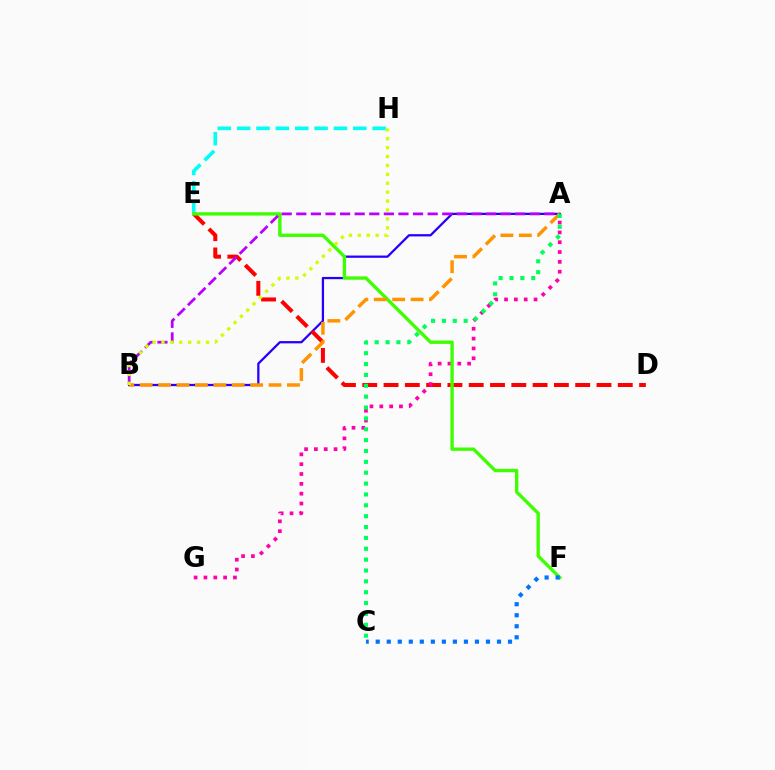{('A', 'B'): [{'color': '#2500ff', 'line_style': 'solid', 'thickness': 1.63}, {'color': '#b900ff', 'line_style': 'dashed', 'thickness': 1.98}, {'color': '#ff9400', 'line_style': 'dashed', 'thickness': 2.5}], ('E', 'H'): [{'color': '#00fff6', 'line_style': 'dashed', 'thickness': 2.63}], ('D', 'E'): [{'color': '#ff0000', 'line_style': 'dashed', 'thickness': 2.89}], ('A', 'G'): [{'color': '#ff00ac', 'line_style': 'dotted', 'thickness': 2.67}], ('E', 'F'): [{'color': '#3dff00', 'line_style': 'solid', 'thickness': 2.41}], ('A', 'C'): [{'color': '#00ff5c', 'line_style': 'dotted', 'thickness': 2.95}], ('B', 'H'): [{'color': '#d1ff00', 'line_style': 'dotted', 'thickness': 2.42}], ('C', 'F'): [{'color': '#0074ff', 'line_style': 'dotted', 'thickness': 3.0}]}